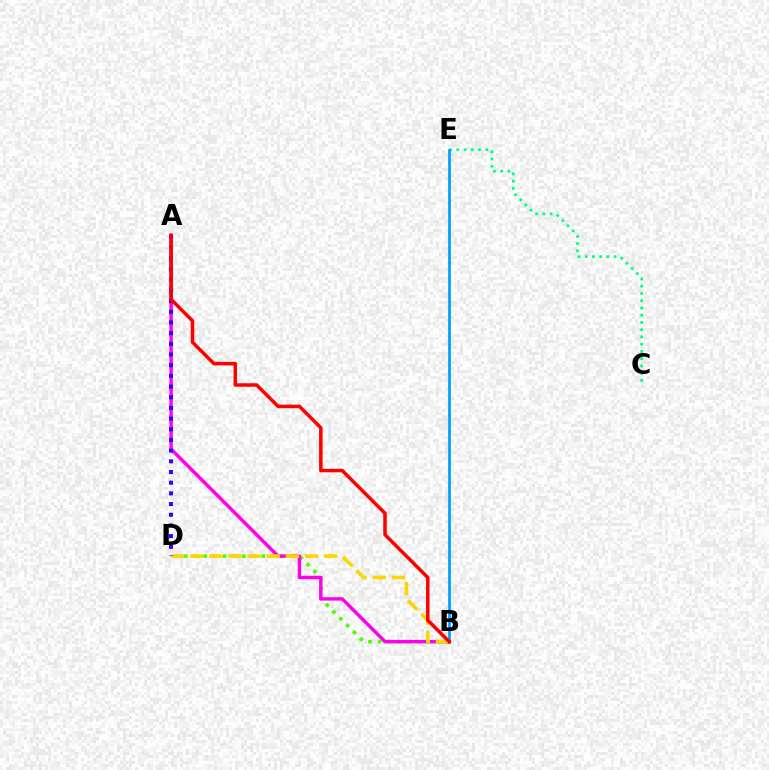{('C', 'E'): [{'color': '#00ff86', 'line_style': 'dotted', 'thickness': 1.97}], ('B', 'E'): [{'color': '#009eff', 'line_style': 'solid', 'thickness': 1.95}], ('B', 'D'): [{'color': '#4fff00', 'line_style': 'dotted', 'thickness': 2.63}, {'color': '#ffd500', 'line_style': 'dashed', 'thickness': 2.6}], ('A', 'B'): [{'color': '#ff00ed', 'line_style': 'solid', 'thickness': 2.47}, {'color': '#ff0000', 'line_style': 'solid', 'thickness': 2.53}], ('A', 'D'): [{'color': '#3700ff', 'line_style': 'dotted', 'thickness': 2.9}]}